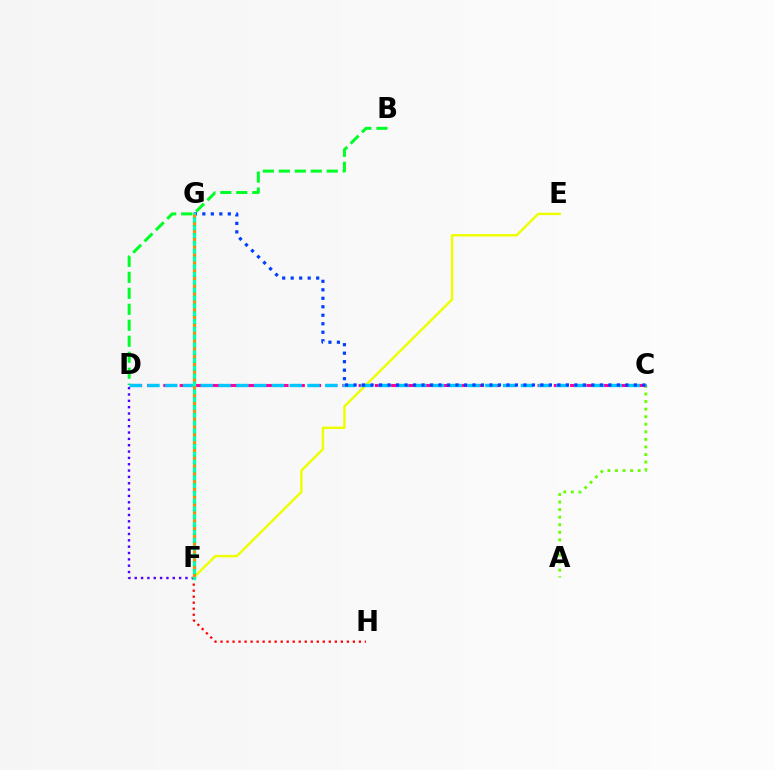{('D', 'F'): [{'color': '#4f00ff', 'line_style': 'dotted', 'thickness': 1.72}], ('A', 'C'): [{'color': '#66ff00', 'line_style': 'dotted', 'thickness': 2.06}], ('C', 'D'): [{'color': '#ff00a0', 'line_style': 'dashed', 'thickness': 2.21}, {'color': '#00c7ff', 'line_style': 'dashed', 'thickness': 2.42}], ('E', 'F'): [{'color': '#eeff00', 'line_style': 'solid', 'thickness': 1.76}], ('B', 'D'): [{'color': '#00ff27', 'line_style': 'dashed', 'thickness': 2.17}], ('C', 'G'): [{'color': '#003fff', 'line_style': 'dotted', 'thickness': 2.31}], ('F', 'H'): [{'color': '#ff0000', 'line_style': 'dotted', 'thickness': 1.63}], ('F', 'G'): [{'color': '#d600ff', 'line_style': 'dashed', 'thickness': 2.17}, {'color': '#00ffaf', 'line_style': 'solid', 'thickness': 2.42}, {'color': '#ff8800', 'line_style': 'dotted', 'thickness': 2.12}]}